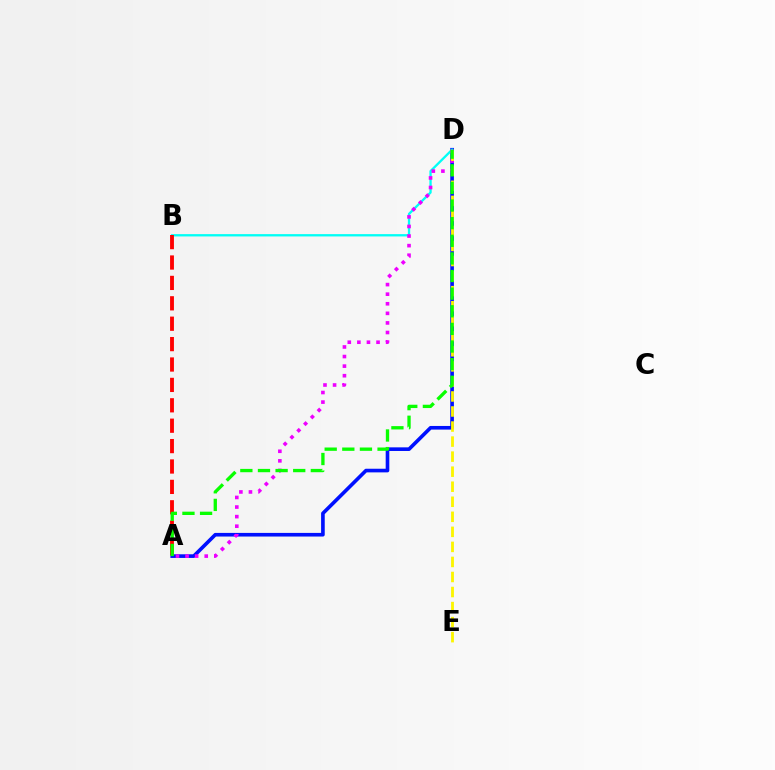{('A', 'D'): [{'color': '#0010ff', 'line_style': 'solid', 'thickness': 2.62}, {'color': '#ee00ff', 'line_style': 'dotted', 'thickness': 2.6}, {'color': '#08ff00', 'line_style': 'dashed', 'thickness': 2.39}], ('B', 'D'): [{'color': '#00fff6', 'line_style': 'solid', 'thickness': 1.66}], ('A', 'B'): [{'color': '#ff0000', 'line_style': 'dashed', 'thickness': 2.77}], ('D', 'E'): [{'color': '#fcf500', 'line_style': 'dashed', 'thickness': 2.04}]}